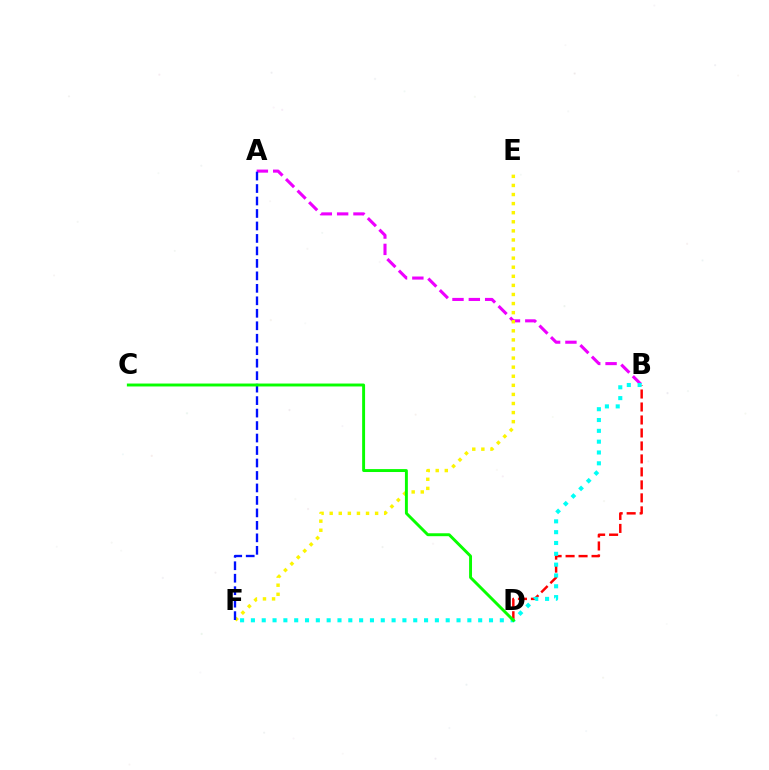{('B', 'D'): [{'color': '#ff0000', 'line_style': 'dashed', 'thickness': 1.76}], ('A', 'B'): [{'color': '#ee00ff', 'line_style': 'dashed', 'thickness': 2.22}], ('E', 'F'): [{'color': '#fcf500', 'line_style': 'dotted', 'thickness': 2.47}], ('A', 'F'): [{'color': '#0010ff', 'line_style': 'dashed', 'thickness': 1.69}], ('B', 'F'): [{'color': '#00fff6', 'line_style': 'dotted', 'thickness': 2.94}], ('C', 'D'): [{'color': '#08ff00', 'line_style': 'solid', 'thickness': 2.1}]}